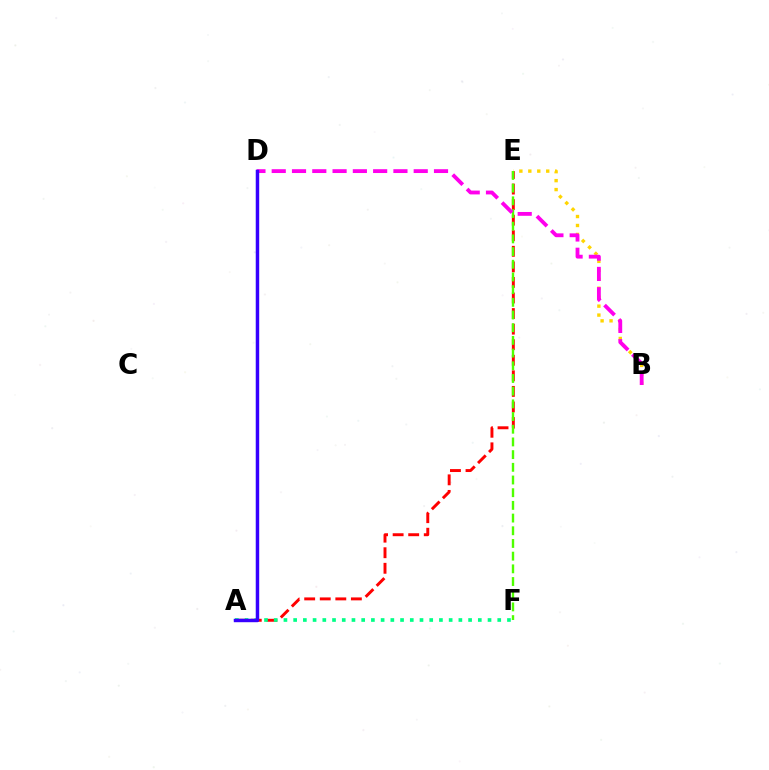{('B', 'E'): [{'color': '#ffd500', 'line_style': 'dotted', 'thickness': 2.43}], ('A', 'E'): [{'color': '#ff0000', 'line_style': 'dashed', 'thickness': 2.11}], ('A', 'F'): [{'color': '#00ff86', 'line_style': 'dotted', 'thickness': 2.64}], ('E', 'F'): [{'color': '#4fff00', 'line_style': 'dashed', 'thickness': 1.72}], ('A', 'D'): [{'color': '#009eff', 'line_style': 'solid', 'thickness': 1.58}, {'color': '#3700ff', 'line_style': 'solid', 'thickness': 2.46}], ('B', 'D'): [{'color': '#ff00ed', 'line_style': 'dashed', 'thickness': 2.76}]}